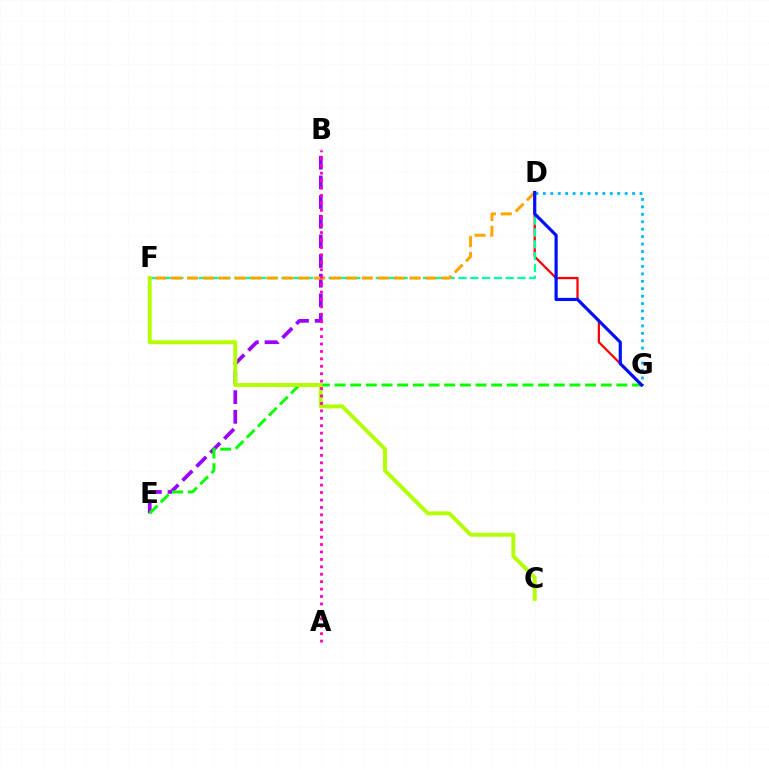{('B', 'E'): [{'color': '#9b00ff', 'line_style': 'dashed', 'thickness': 2.67}], ('E', 'G'): [{'color': '#08ff00', 'line_style': 'dashed', 'thickness': 2.13}], ('D', 'G'): [{'color': '#ff0000', 'line_style': 'solid', 'thickness': 1.63}, {'color': '#00b5ff', 'line_style': 'dotted', 'thickness': 2.02}, {'color': '#0010ff', 'line_style': 'solid', 'thickness': 2.29}], ('C', 'F'): [{'color': '#b3ff00', 'line_style': 'solid', 'thickness': 2.82}], ('D', 'F'): [{'color': '#00ff9d', 'line_style': 'dashed', 'thickness': 1.6}, {'color': '#ffa500', 'line_style': 'dashed', 'thickness': 2.16}], ('A', 'B'): [{'color': '#ff00bd', 'line_style': 'dotted', 'thickness': 2.02}]}